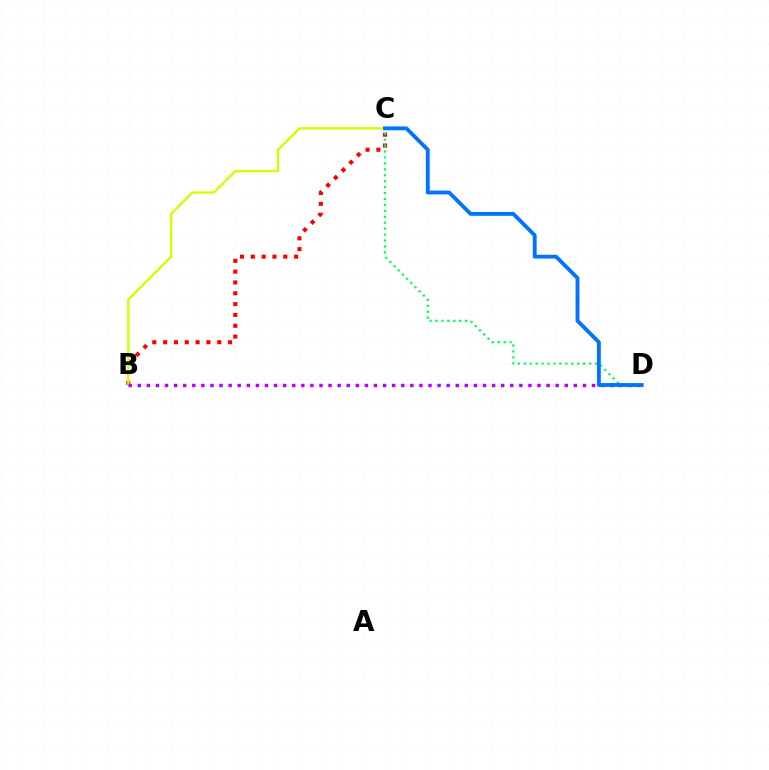{('B', 'C'): [{'color': '#ff0000', 'line_style': 'dotted', 'thickness': 2.94}, {'color': '#d1ff00', 'line_style': 'solid', 'thickness': 1.71}], ('B', 'D'): [{'color': '#b900ff', 'line_style': 'dotted', 'thickness': 2.47}], ('C', 'D'): [{'color': '#00ff5c', 'line_style': 'dotted', 'thickness': 1.61}, {'color': '#0074ff', 'line_style': 'solid', 'thickness': 2.78}]}